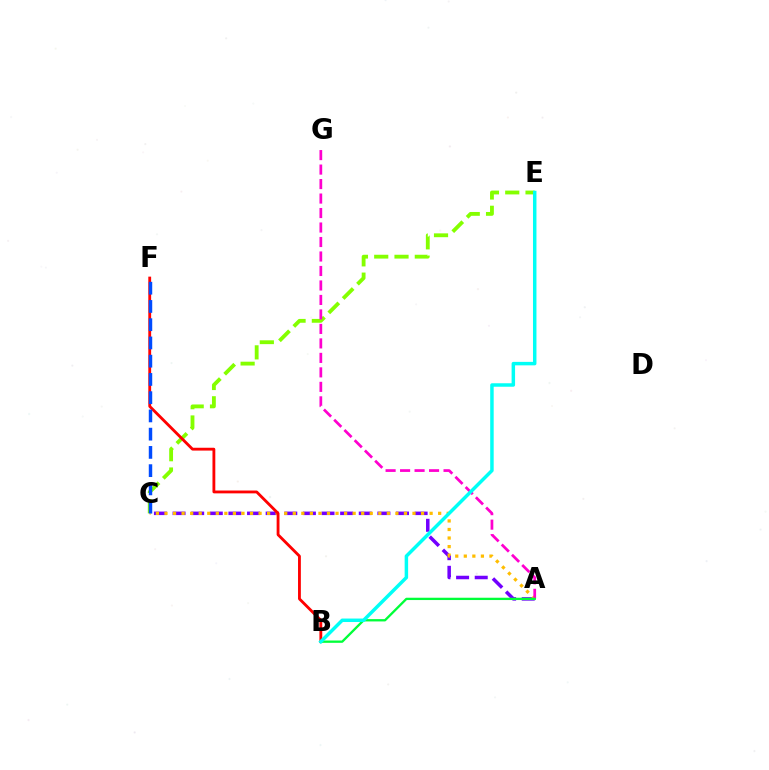{('C', 'E'): [{'color': '#84ff00', 'line_style': 'dashed', 'thickness': 2.76}], ('A', 'C'): [{'color': '#7200ff', 'line_style': 'dashed', 'thickness': 2.53}, {'color': '#ffbd00', 'line_style': 'dotted', 'thickness': 2.32}], ('B', 'F'): [{'color': '#ff0000', 'line_style': 'solid', 'thickness': 2.04}], ('A', 'G'): [{'color': '#ff00cf', 'line_style': 'dashed', 'thickness': 1.97}], ('A', 'B'): [{'color': '#00ff39', 'line_style': 'solid', 'thickness': 1.67}], ('B', 'E'): [{'color': '#00fff6', 'line_style': 'solid', 'thickness': 2.5}], ('C', 'F'): [{'color': '#004bff', 'line_style': 'dashed', 'thickness': 2.48}]}